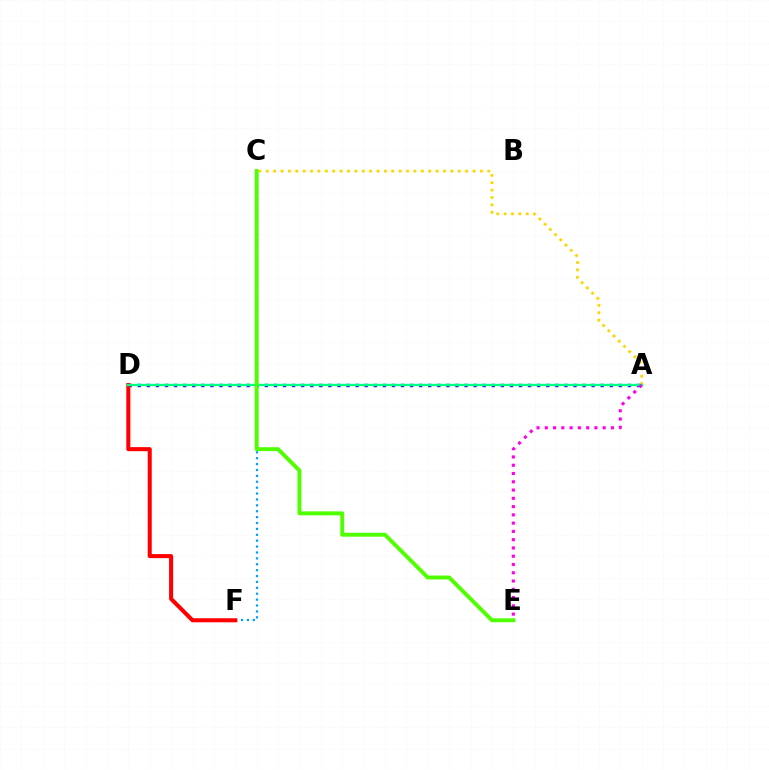{('A', 'C'): [{'color': '#ffd500', 'line_style': 'dotted', 'thickness': 2.01}], ('C', 'F'): [{'color': '#009eff', 'line_style': 'dotted', 'thickness': 1.6}], ('A', 'D'): [{'color': '#3700ff', 'line_style': 'dotted', 'thickness': 2.47}, {'color': '#00ff86', 'line_style': 'solid', 'thickness': 1.71}], ('D', 'F'): [{'color': '#ff0000', 'line_style': 'solid', 'thickness': 2.92}], ('C', 'E'): [{'color': '#4fff00', 'line_style': 'solid', 'thickness': 2.82}], ('A', 'E'): [{'color': '#ff00ed', 'line_style': 'dotted', 'thickness': 2.25}]}